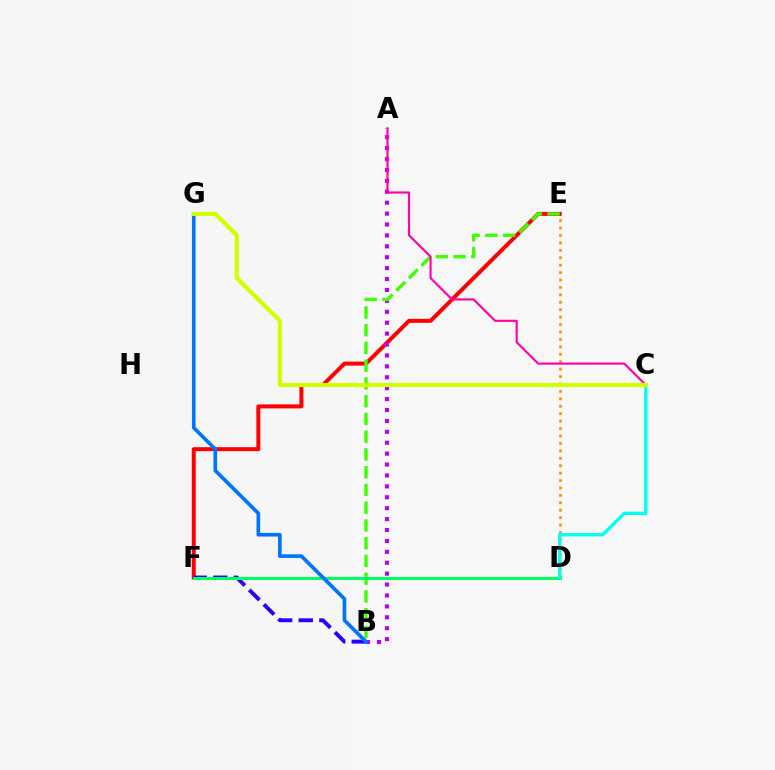{('E', 'F'): [{'color': '#ff0000', 'line_style': 'solid', 'thickness': 2.87}], ('B', 'F'): [{'color': '#2500ff', 'line_style': 'dashed', 'thickness': 2.8}], ('A', 'B'): [{'color': '#b900ff', 'line_style': 'dotted', 'thickness': 2.96}], ('B', 'E'): [{'color': '#3dff00', 'line_style': 'dashed', 'thickness': 2.41}], ('D', 'E'): [{'color': '#ff9400', 'line_style': 'dotted', 'thickness': 2.02}], ('D', 'F'): [{'color': '#00ff5c', 'line_style': 'solid', 'thickness': 2.17}], ('C', 'D'): [{'color': '#00fff6', 'line_style': 'solid', 'thickness': 2.43}], ('B', 'G'): [{'color': '#0074ff', 'line_style': 'solid', 'thickness': 2.62}], ('A', 'C'): [{'color': '#ff00ac', 'line_style': 'solid', 'thickness': 1.54}], ('C', 'G'): [{'color': '#d1ff00', 'line_style': 'solid', 'thickness': 2.98}]}